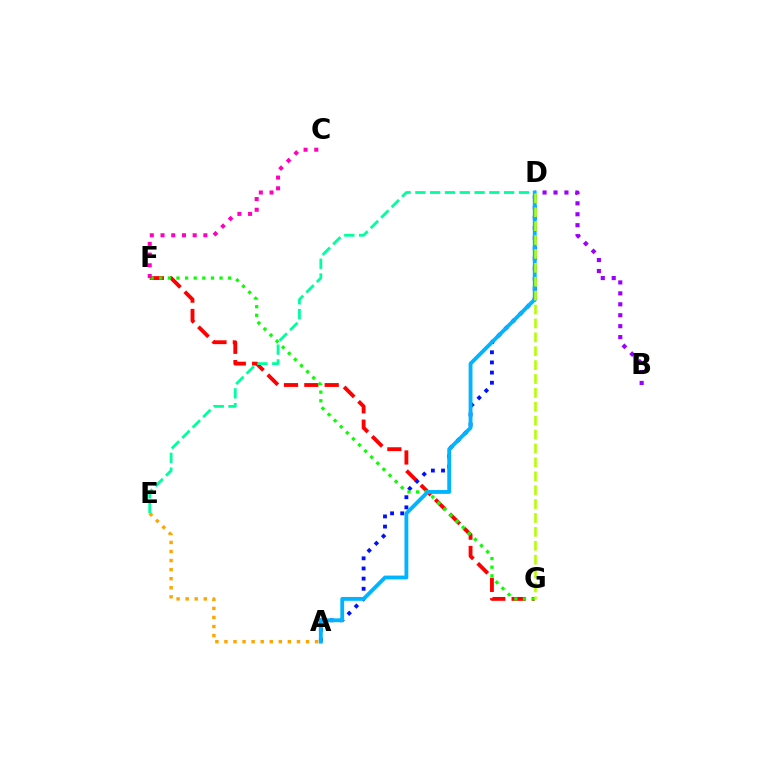{('A', 'E'): [{'color': '#ffa500', 'line_style': 'dotted', 'thickness': 2.46}], ('F', 'G'): [{'color': '#ff0000', 'line_style': 'dashed', 'thickness': 2.76}, {'color': '#08ff00', 'line_style': 'dotted', 'thickness': 2.34}], ('A', 'D'): [{'color': '#0010ff', 'line_style': 'dotted', 'thickness': 2.76}, {'color': '#00b5ff', 'line_style': 'solid', 'thickness': 2.76}], ('B', 'D'): [{'color': '#9b00ff', 'line_style': 'dotted', 'thickness': 2.97}], ('D', 'E'): [{'color': '#00ff9d', 'line_style': 'dashed', 'thickness': 2.01}], ('C', 'F'): [{'color': '#ff00bd', 'line_style': 'dotted', 'thickness': 2.91}], ('D', 'G'): [{'color': '#b3ff00', 'line_style': 'dashed', 'thickness': 1.89}]}